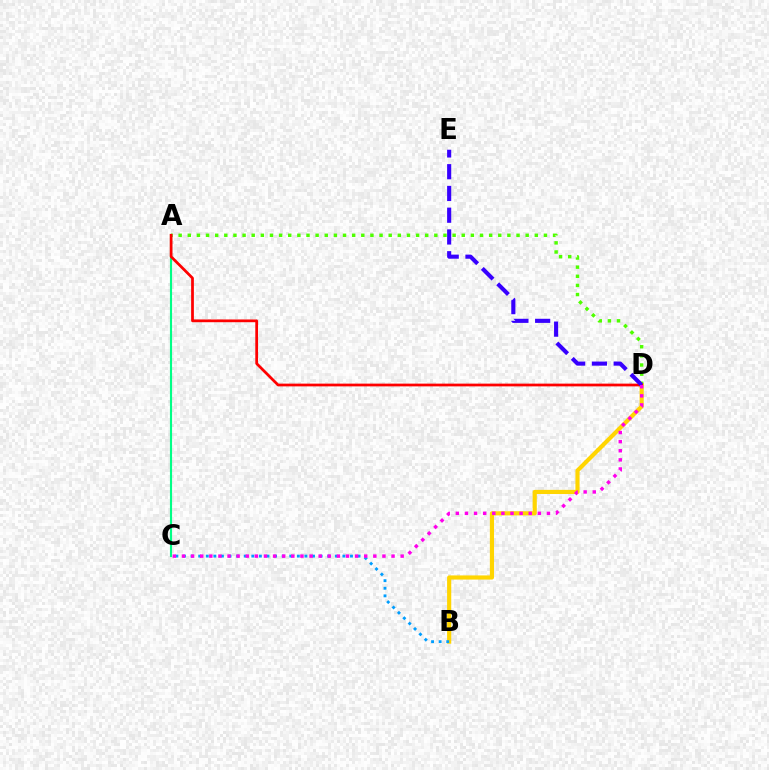{('A', 'D'): [{'color': '#4fff00', 'line_style': 'dotted', 'thickness': 2.48}, {'color': '#ff0000', 'line_style': 'solid', 'thickness': 1.98}], ('A', 'C'): [{'color': '#00ff86', 'line_style': 'solid', 'thickness': 1.54}], ('B', 'D'): [{'color': '#ffd500', 'line_style': 'solid', 'thickness': 2.99}], ('B', 'C'): [{'color': '#009eff', 'line_style': 'dotted', 'thickness': 2.06}], ('D', 'E'): [{'color': '#3700ff', 'line_style': 'dashed', 'thickness': 2.96}], ('C', 'D'): [{'color': '#ff00ed', 'line_style': 'dotted', 'thickness': 2.48}]}